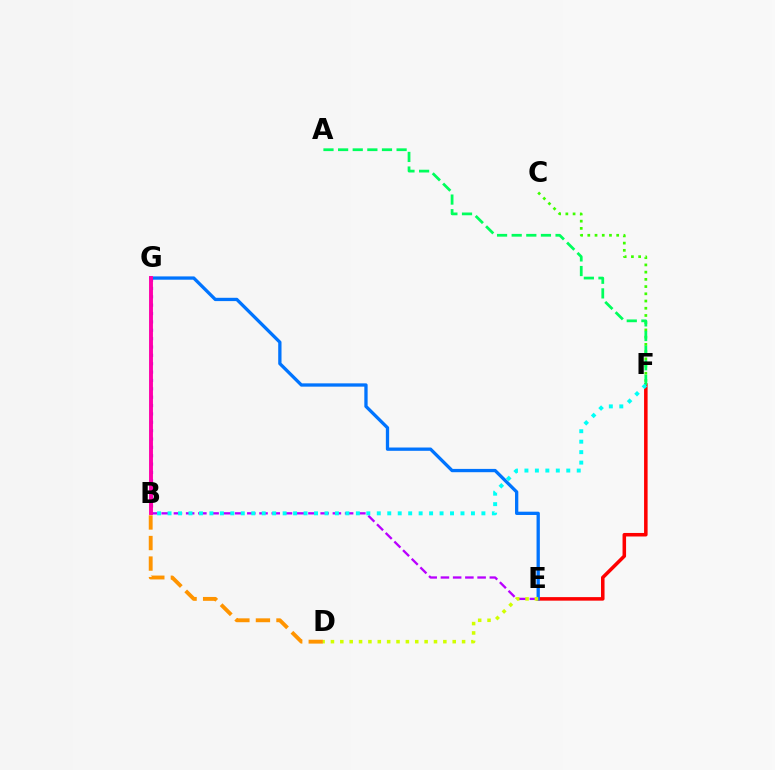{('E', 'F'): [{'color': '#ff0000', 'line_style': 'solid', 'thickness': 2.54}], ('E', 'G'): [{'color': '#0074ff', 'line_style': 'solid', 'thickness': 2.37}], ('B', 'E'): [{'color': '#b900ff', 'line_style': 'dashed', 'thickness': 1.66}], ('B', 'D'): [{'color': '#ff9400', 'line_style': 'dashed', 'thickness': 2.79}], ('D', 'E'): [{'color': '#d1ff00', 'line_style': 'dotted', 'thickness': 2.55}], ('B', 'G'): [{'color': '#2500ff', 'line_style': 'dotted', 'thickness': 2.27}, {'color': '#ff00ac', 'line_style': 'solid', 'thickness': 2.81}], ('C', 'F'): [{'color': '#3dff00', 'line_style': 'dotted', 'thickness': 1.96}], ('A', 'F'): [{'color': '#00ff5c', 'line_style': 'dashed', 'thickness': 1.99}], ('B', 'F'): [{'color': '#00fff6', 'line_style': 'dotted', 'thickness': 2.84}]}